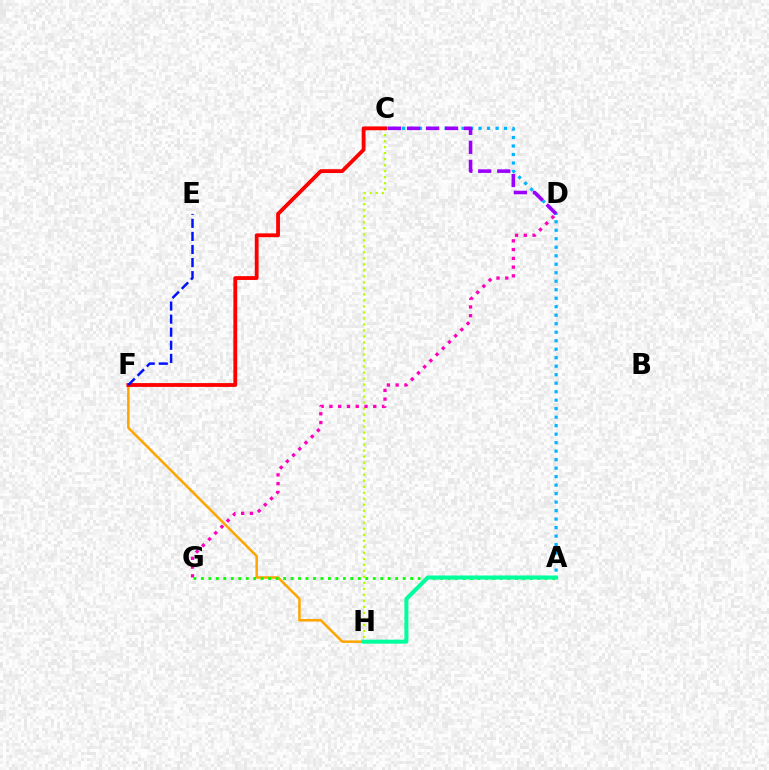{('A', 'C'): [{'color': '#00b5ff', 'line_style': 'dotted', 'thickness': 2.31}], ('F', 'H'): [{'color': '#ffa500', 'line_style': 'solid', 'thickness': 1.8}], ('C', 'D'): [{'color': '#9b00ff', 'line_style': 'dashed', 'thickness': 2.58}], ('C', 'H'): [{'color': '#b3ff00', 'line_style': 'dotted', 'thickness': 1.63}], ('D', 'G'): [{'color': '#ff00bd', 'line_style': 'dotted', 'thickness': 2.38}], ('A', 'G'): [{'color': '#08ff00', 'line_style': 'dotted', 'thickness': 2.03}], ('A', 'H'): [{'color': '#00ff9d', 'line_style': 'solid', 'thickness': 2.9}], ('C', 'F'): [{'color': '#ff0000', 'line_style': 'solid', 'thickness': 2.75}], ('E', 'F'): [{'color': '#0010ff', 'line_style': 'dashed', 'thickness': 1.78}]}